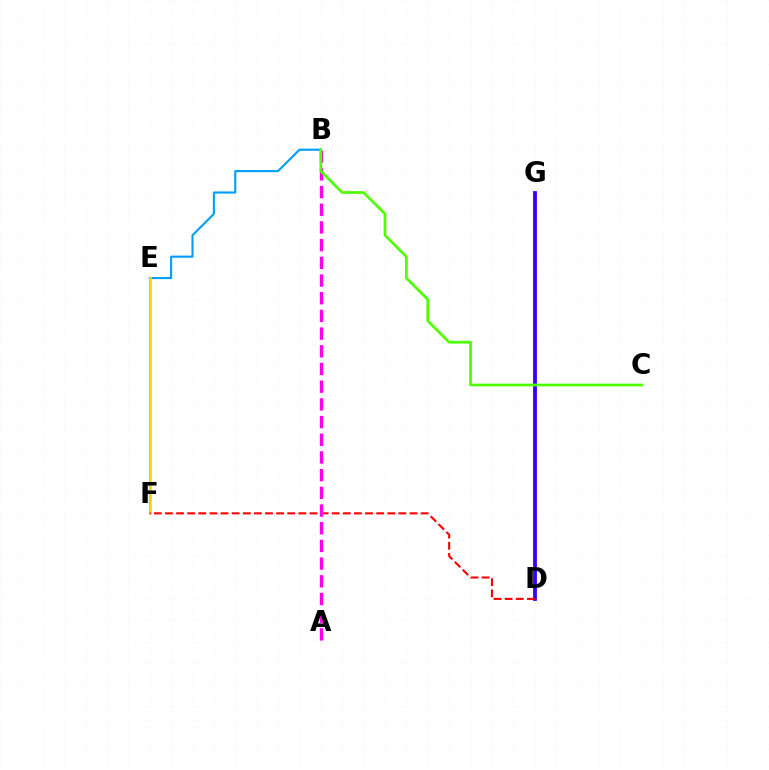{('E', 'F'): [{'color': '#00ff86', 'line_style': 'solid', 'thickness': 1.52}, {'color': '#ffd500', 'line_style': 'solid', 'thickness': 1.9}], ('B', 'E'): [{'color': '#009eff', 'line_style': 'solid', 'thickness': 1.52}], ('D', 'G'): [{'color': '#3700ff', 'line_style': 'solid', 'thickness': 2.74}], ('D', 'F'): [{'color': '#ff0000', 'line_style': 'dashed', 'thickness': 1.51}], ('A', 'B'): [{'color': '#ff00ed', 'line_style': 'dashed', 'thickness': 2.4}], ('B', 'C'): [{'color': '#4fff00', 'line_style': 'solid', 'thickness': 1.96}]}